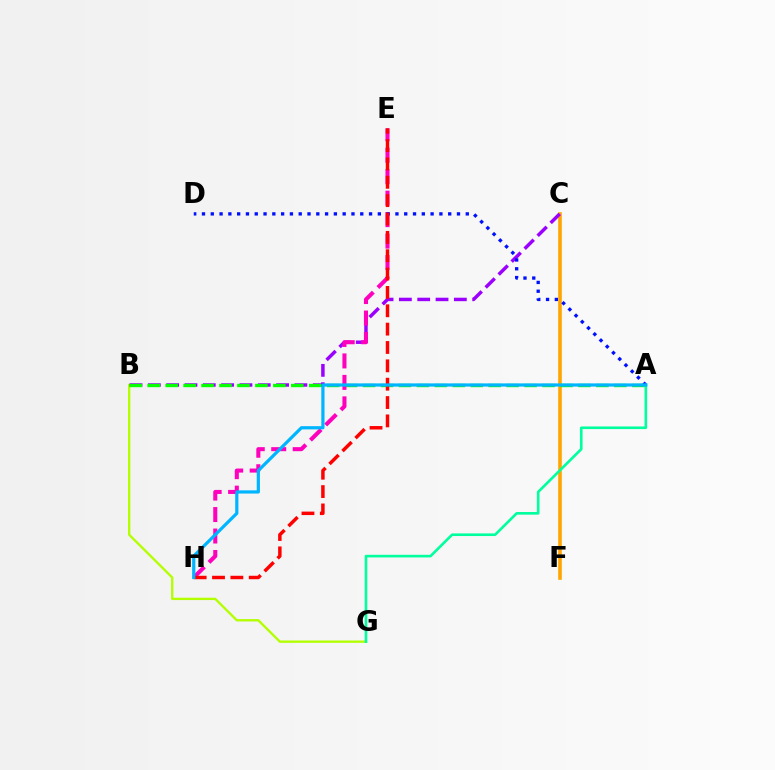{('C', 'F'): [{'color': '#ffa500', 'line_style': 'solid', 'thickness': 2.59}], ('B', 'G'): [{'color': '#b3ff00', 'line_style': 'solid', 'thickness': 1.68}], ('B', 'C'): [{'color': '#9b00ff', 'line_style': 'dashed', 'thickness': 2.49}], ('A', 'B'): [{'color': '#08ff00', 'line_style': 'dashed', 'thickness': 2.44}], ('E', 'H'): [{'color': '#ff00bd', 'line_style': 'dashed', 'thickness': 2.92}, {'color': '#ff0000', 'line_style': 'dashed', 'thickness': 2.49}], ('A', 'D'): [{'color': '#0010ff', 'line_style': 'dotted', 'thickness': 2.39}], ('A', 'G'): [{'color': '#00ff9d', 'line_style': 'solid', 'thickness': 1.89}], ('A', 'H'): [{'color': '#00b5ff', 'line_style': 'solid', 'thickness': 2.31}]}